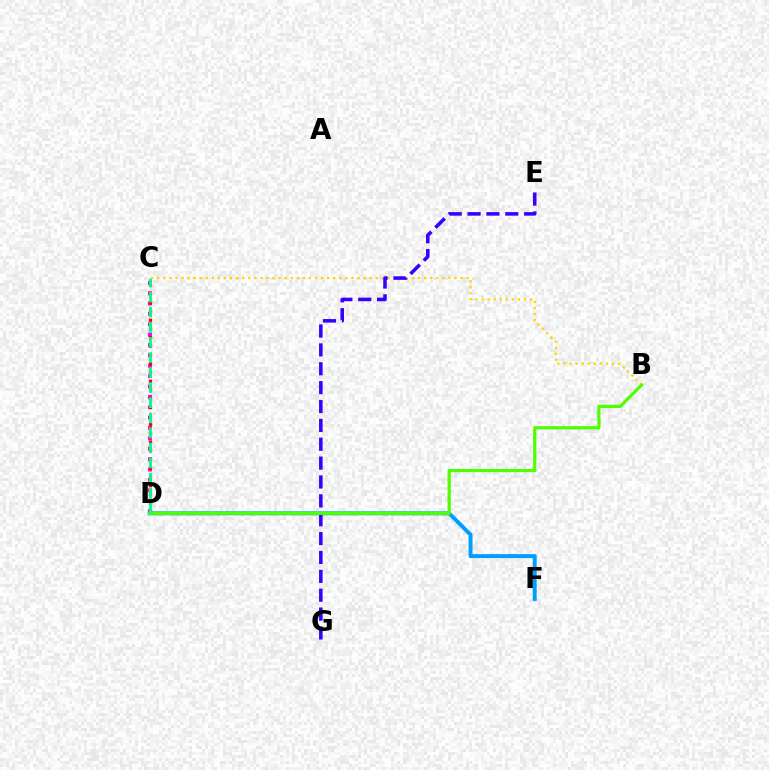{('D', 'F'): [{'color': '#009eff', 'line_style': 'solid', 'thickness': 2.84}], ('B', 'C'): [{'color': '#ffd500', 'line_style': 'dotted', 'thickness': 1.65}], ('C', 'D'): [{'color': '#ff00ed', 'line_style': 'dotted', 'thickness': 2.82}, {'color': '#ff0000', 'line_style': 'dotted', 'thickness': 2.37}, {'color': '#00ff86', 'line_style': 'dashed', 'thickness': 2.05}], ('E', 'G'): [{'color': '#3700ff', 'line_style': 'dashed', 'thickness': 2.56}], ('B', 'D'): [{'color': '#4fff00', 'line_style': 'solid', 'thickness': 2.32}]}